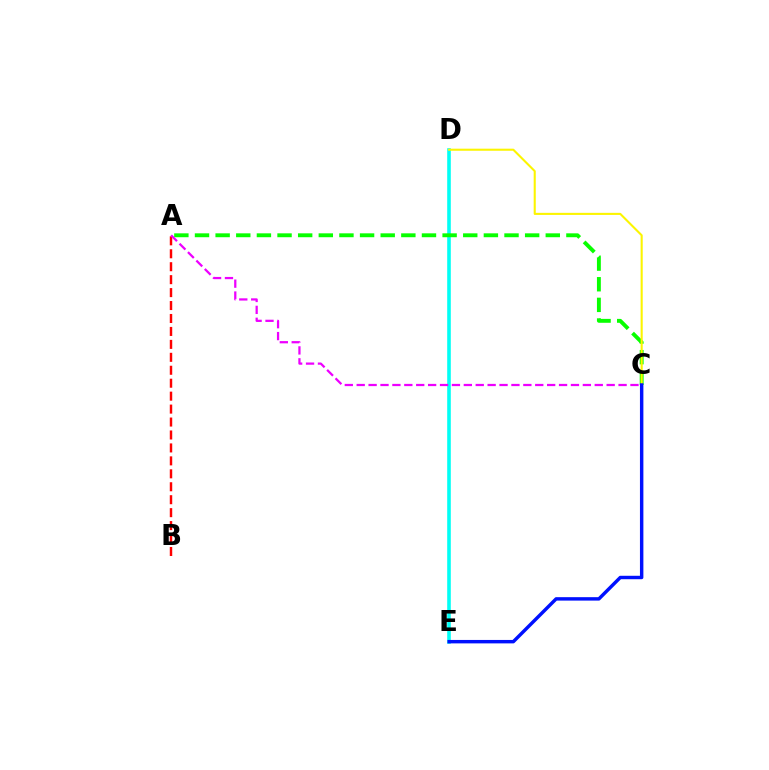{('D', 'E'): [{'color': '#00fff6', 'line_style': 'solid', 'thickness': 2.59}], ('A', 'C'): [{'color': '#08ff00', 'line_style': 'dashed', 'thickness': 2.8}, {'color': '#ee00ff', 'line_style': 'dashed', 'thickness': 1.62}], ('C', 'D'): [{'color': '#fcf500', 'line_style': 'solid', 'thickness': 1.5}], ('A', 'B'): [{'color': '#ff0000', 'line_style': 'dashed', 'thickness': 1.76}], ('C', 'E'): [{'color': '#0010ff', 'line_style': 'solid', 'thickness': 2.47}]}